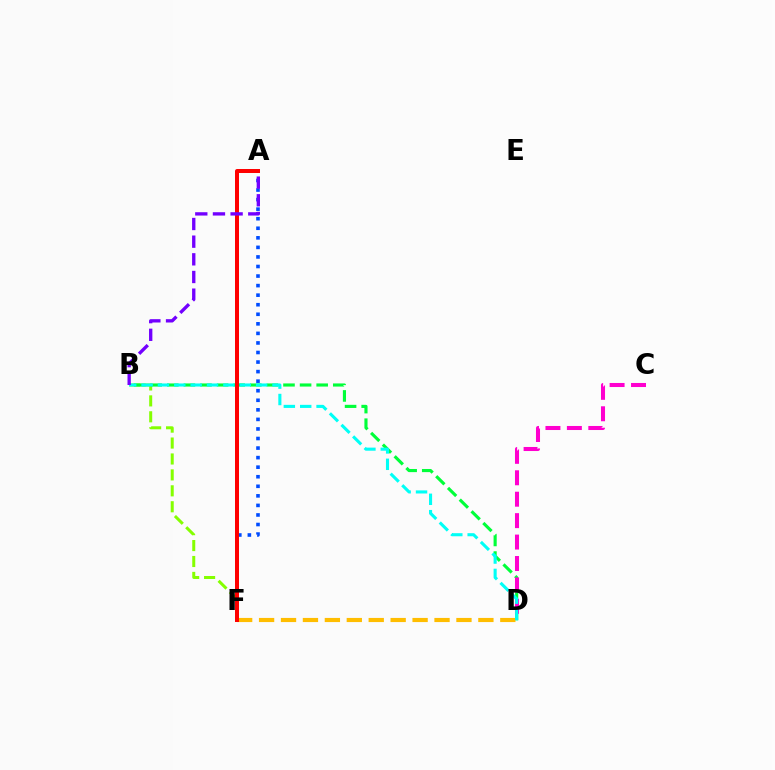{('A', 'F'): [{'color': '#004bff', 'line_style': 'dotted', 'thickness': 2.6}, {'color': '#ff0000', 'line_style': 'solid', 'thickness': 2.87}], ('B', 'F'): [{'color': '#84ff00', 'line_style': 'dashed', 'thickness': 2.16}], ('B', 'D'): [{'color': '#00ff39', 'line_style': 'dashed', 'thickness': 2.25}, {'color': '#00fff6', 'line_style': 'dashed', 'thickness': 2.22}], ('C', 'D'): [{'color': '#ff00cf', 'line_style': 'dashed', 'thickness': 2.91}], ('D', 'F'): [{'color': '#ffbd00', 'line_style': 'dashed', 'thickness': 2.98}], ('A', 'B'): [{'color': '#7200ff', 'line_style': 'dashed', 'thickness': 2.4}]}